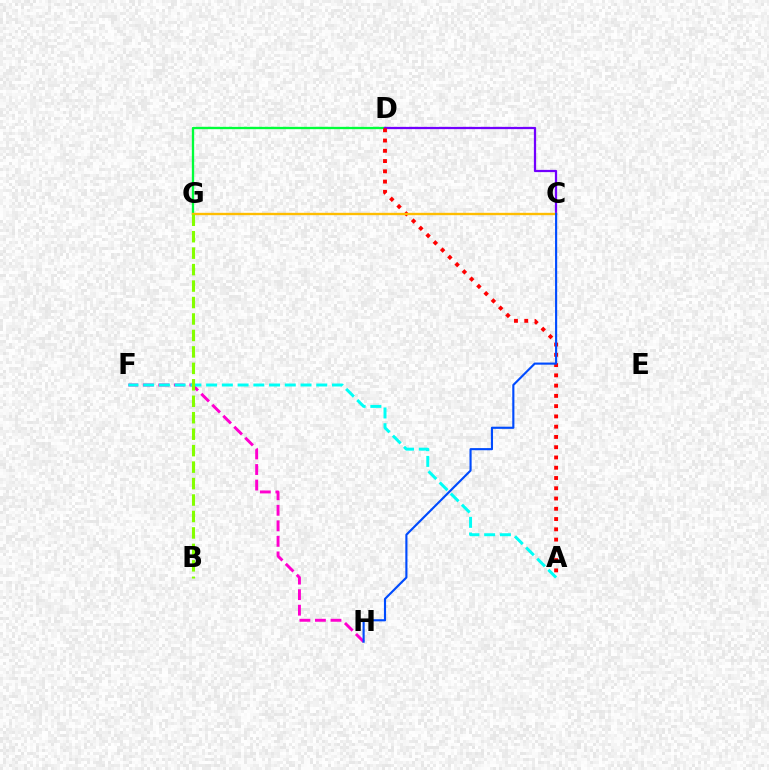{('D', 'G'): [{'color': '#00ff39', 'line_style': 'solid', 'thickness': 1.67}], ('C', 'D'): [{'color': '#7200ff', 'line_style': 'solid', 'thickness': 1.62}], ('F', 'H'): [{'color': '#ff00cf', 'line_style': 'dashed', 'thickness': 2.11}], ('A', 'D'): [{'color': '#ff0000', 'line_style': 'dotted', 'thickness': 2.79}], ('C', 'G'): [{'color': '#ffbd00', 'line_style': 'solid', 'thickness': 1.71}], ('A', 'F'): [{'color': '#00fff6', 'line_style': 'dashed', 'thickness': 2.14}], ('B', 'G'): [{'color': '#84ff00', 'line_style': 'dashed', 'thickness': 2.24}], ('C', 'H'): [{'color': '#004bff', 'line_style': 'solid', 'thickness': 1.54}]}